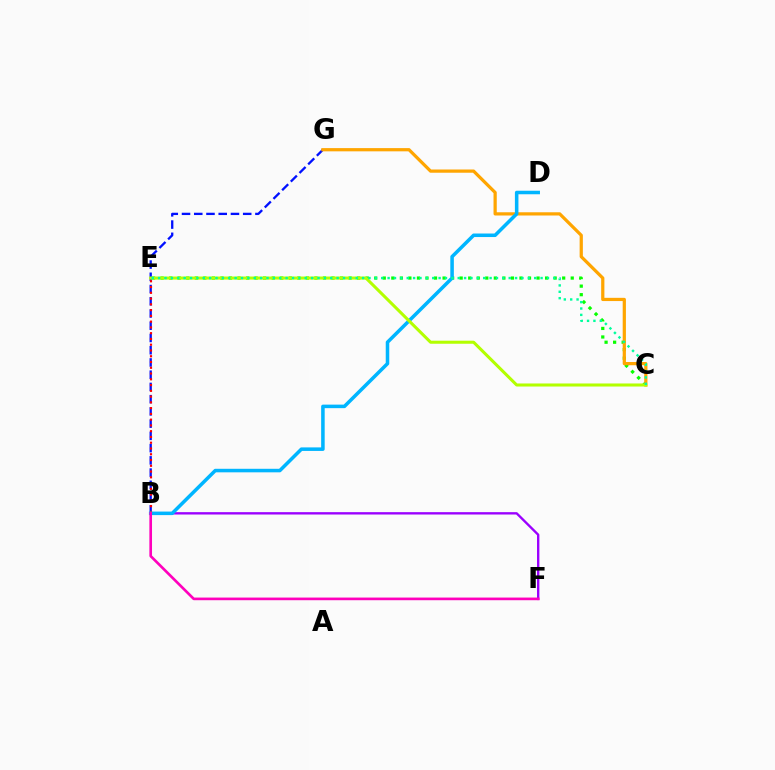{('C', 'E'): [{'color': '#08ff00', 'line_style': 'dotted', 'thickness': 2.32}, {'color': '#b3ff00', 'line_style': 'solid', 'thickness': 2.2}, {'color': '#00ff9d', 'line_style': 'dotted', 'thickness': 1.73}], ('B', 'F'): [{'color': '#9b00ff', 'line_style': 'solid', 'thickness': 1.7}, {'color': '#ff00bd', 'line_style': 'solid', 'thickness': 1.91}], ('B', 'G'): [{'color': '#0010ff', 'line_style': 'dashed', 'thickness': 1.66}], ('B', 'E'): [{'color': '#ff0000', 'line_style': 'dotted', 'thickness': 1.57}], ('C', 'G'): [{'color': '#ffa500', 'line_style': 'solid', 'thickness': 2.32}], ('B', 'D'): [{'color': '#00b5ff', 'line_style': 'solid', 'thickness': 2.54}]}